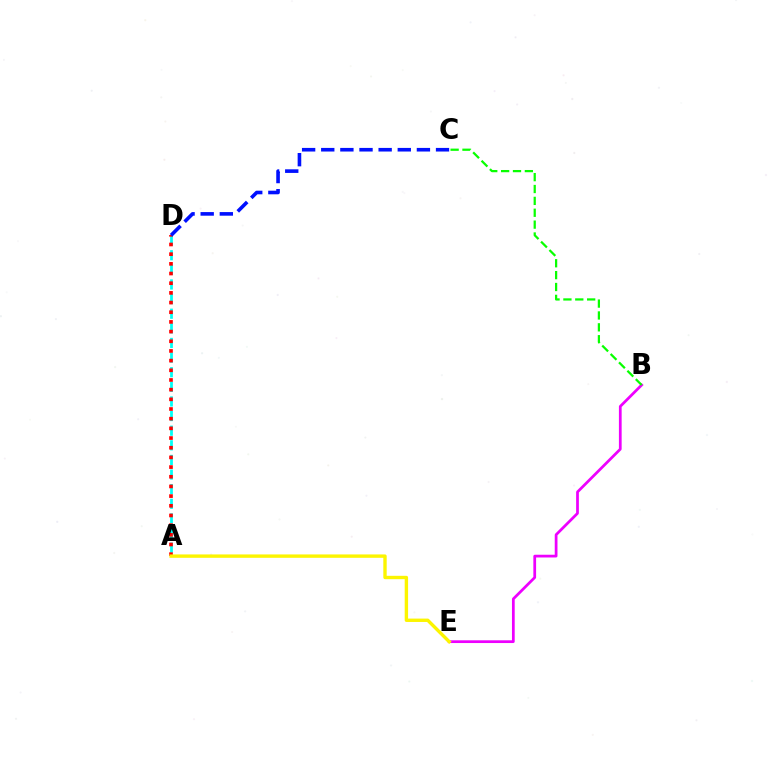{('B', 'E'): [{'color': '#ee00ff', 'line_style': 'solid', 'thickness': 1.97}], ('A', 'D'): [{'color': '#00fff6', 'line_style': 'dashed', 'thickness': 1.99}, {'color': '#ff0000', 'line_style': 'dotted', 'thickness': 2.63}], ('B', 'C'): [{'color': '#08ff00', 'line_style': 'dashed', 'thickness': 1.61}], ('A', 'E'): [{'color': '#fcf500', 'line_style': 'solid', 'thickness': 2.43}], ('C', 'D'): [{'color': '#0010ff', 'line_style': 'dashed', 'thickness': 2.6}]}